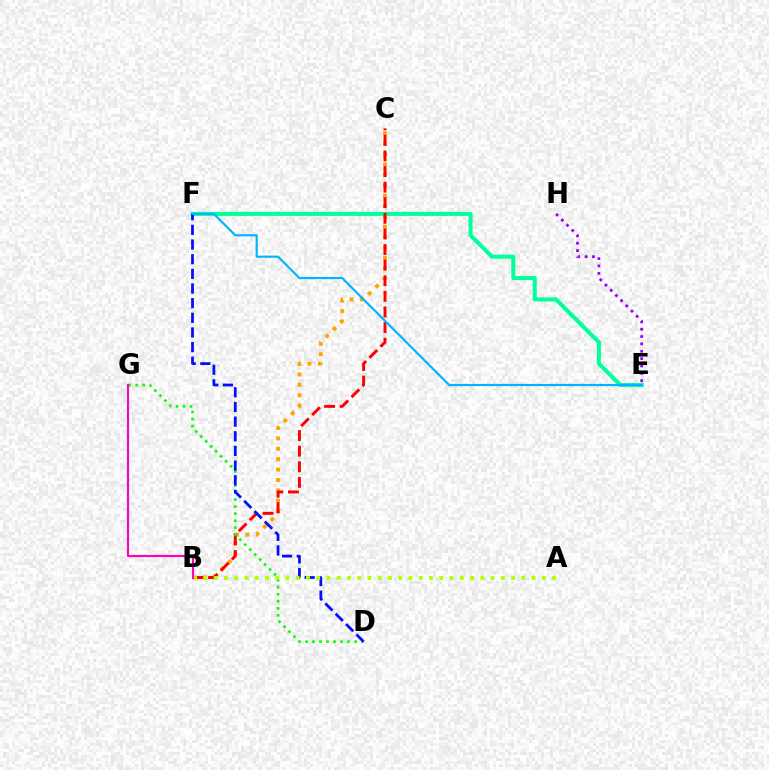{('E', 'F'): [{'color': '#00ff9d', 'line_style': 'solid', 'thickness': 2.91}, {'color': '#00b5ff', 'line_style': 'solid', 'thickness': 1.57}], ('B', 'C'): [{'color': '#ffa500', 'line_style': 'dotted', 'thickness': 2.83}, {'color': '#ff0000', 'line_style': 'dashed', 'thickness': 2.12}], ('E', 'H'): [{'color': '#9b00ff', 'line_style': 'dotted', 'thickness': 2.0}], ('D', 'G'): [{'color': '#08ff00', 'line_style': 'dotted', 'thickness': 1.91}], ('D', 'F'): [{'color': '#0010ff', 'line_style': 'dashed', 'thickness': 1.99}], ('A', 'B'): [{'color': '#b3ff00', 'line_style': 'dotted', 'thickness': 2.79}], ('B', 'G'): [{'color': '#ff00bd', 'line_style': 'solid', 'thickness': 1.53}]}